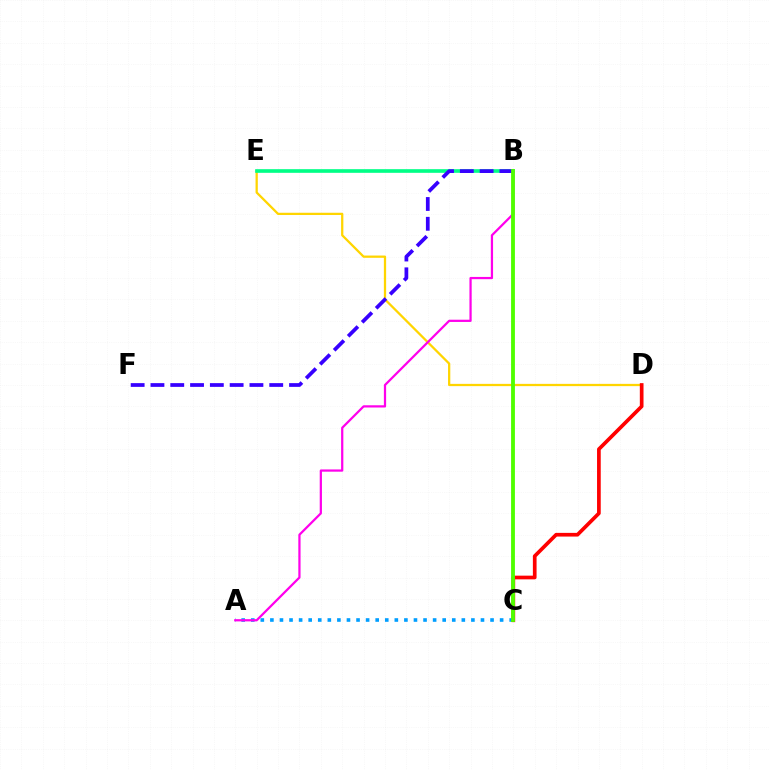{('A', 'C'): [{'color': '#009eff', 'line_style': 'dotted', 'thickness': 2.6}], ('D', 'E'): [{'color': '#ffd500', 'line_style': 'solid', 'thickness': 1.63}], ('B', 'E'): [{'color': '#00ff86', 'line_style': 'solid', 'thickness': 2.63}], ('C', 'D'): [{'color': '#ff0000', 'line_style': 'solid', 'thickness': 2.66}], ('B', 'F'): [{'color': '#3700ff', 'line_style': 'dashed', 'thickness': 2.69}], ('A', 'B'): [{'color': '#ff00ed', 'line_style': 'solid', 'thickness': 1.61}], ('B', 'C'): [{'color': '#4fff00', 'line_style': 'solid', 'thickness': 2.76}]}